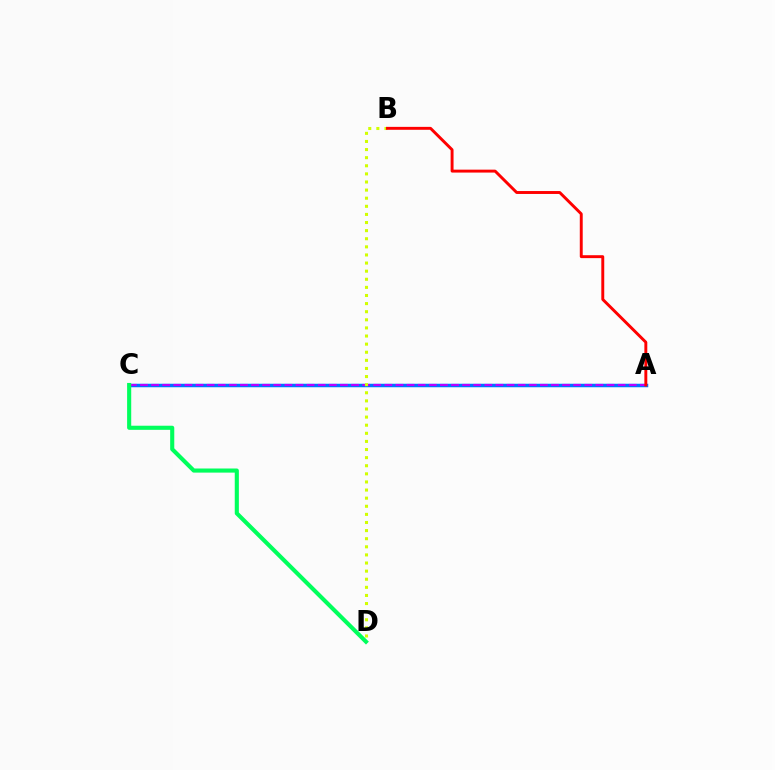{('A', 'C'): [{'color': '#0074ff', 'line_style': 'solid', 'thickness': 2.52}, {'color': '#b900ff', 'line_style': 'dashed', 'thickness': 1.51}], ('C', 'D'): [{'color': '#00ff5c', 'line_style': 'solid', 'thickness': 2.96}], ('B', 'D'): [{'color': '#d1ff00', 'line_style': 'dotted', 'thickness': 2.2}], ('A', 'B'): [{'color': '#ff0000', 'line_style': 'solid', 'thickness': 2.1}]}